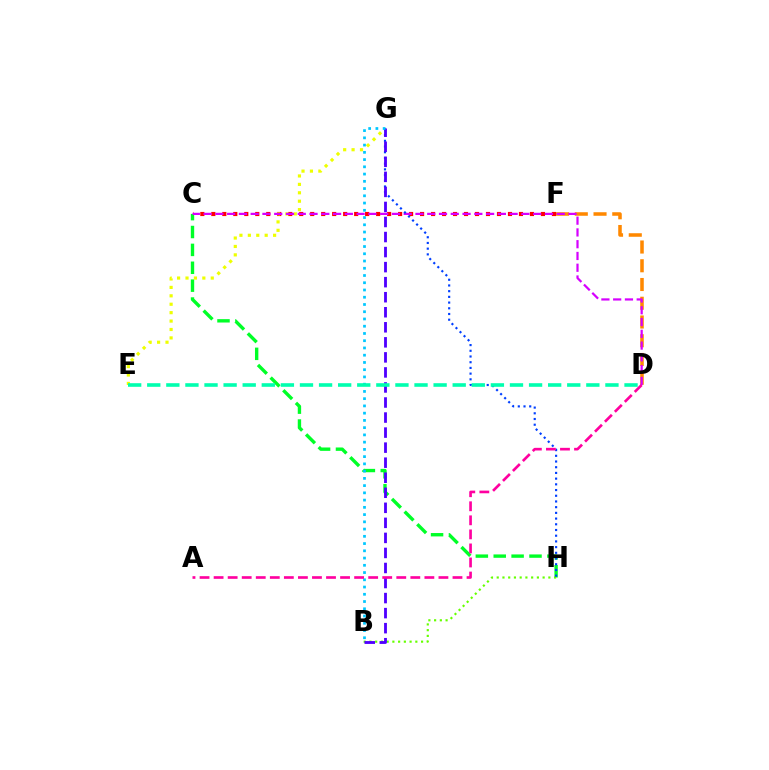{('C', 'F'): [{'color': '#ff0000', 'line_style': 'dotted', 'thickness': 2.99}], ('C', 'H'): [{'color': '#00ff27', 'line_style': 'dashed', 'thickness': 2.43}], ('E', 'G'): [{'color': '#eeff00', 'line_style': 'dotted', 'thickness': 2.29}], ('D', 'F'): [{'color': '#ff8800', 'line_style': 'dashed', 'thickness': 2.55}], ('B', 'H'): [{'color': '#66ff00', 'line_style': 'dotted', 'thickness': 1.56}], ('C', 'D'): [{'color': '#d600ff', 'line_style': 'dashed', 'thickness': 1.6}], ('G', 'H'): [{'color': '#003fff', 'line_style': 'dotted', 'thickness': 1.55}], ('B', 'G'): [{'color': '#4f00ff', 'line_style': 'dashed', 'thickness': 2.04}, {'color': '#00c7ff', 'line_style': 'dotted', 'thickness': 1.97}], ('D', 'E'): [{'color': '#00ffaf', 'line_style': 'dashed', 'thickness': 2.59}], ('A', 'D'): [{'color': '#ff00a0', 'line_style': 'dashed', 'thickness': 1.91}]}